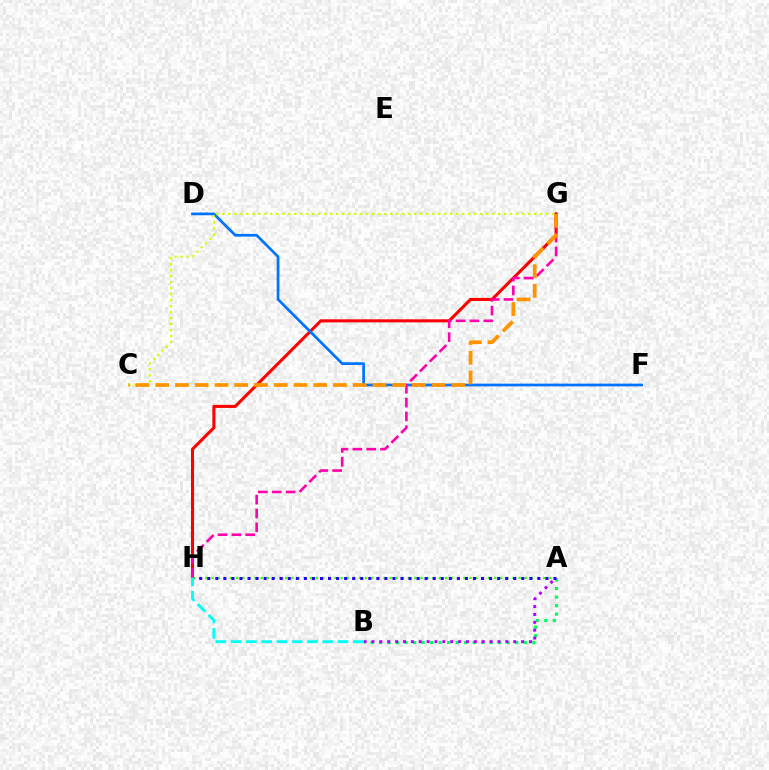{('G', 'H'): [{'color': '#ff0000', 'line_style': 'solid', 'thickness': 2.21}, {'color': '#ff00ac', 'line_style': 'dashed', 'thickness': 1.88}], ('A', 'B'): [{'color': '#00ff5c', 'line_style': 'dotted', 'thickness': 2.31}, {'color': '#b900ff', 'line_style': 'dotted', 'thickness': 2.14}], ('A', 'H'): [{'color': '#3dff00', 'line_style': 'dotted', 'thickness': 1.67}, {'color': '#2500ff', 'line_style': 'dotted', 'thickness': 2.19}], ('D', 'F'): [{'color': '#0074ff', 'line_style': 'solid', 'thickness': 1.95}], ('C', 'G'): [{'color': '#d1ff00', 'line_style': 'dotted', 'thickness': 1.63}, {'color': '#ff9400', 'line_style': 'dashed', 'thickness': 2.68}], ('B', 'H'): [{'color': '#00fff6', 'line_style': 'dashed', 'thickness': 2.08}]}